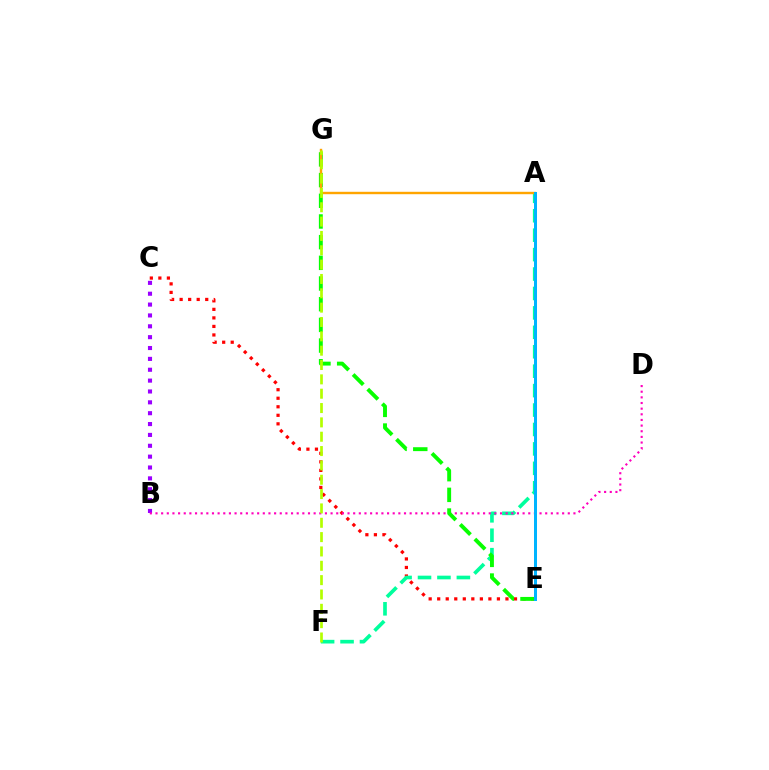{('C', 'E'): [{'color': '#ff0000', 'line_style': 'dotted', 'thickness': 2.32}], ('B', 'C'): [{'color': '#9b00ff', 'line_style': 'dotted', 'thickness': 2.95}], ('A', 'F'): [{'color': '#00ff9d', 'line_style': 'dashed', 'thickness': 2.64}], ('B', 'D'): [{'color': '#ff00bd', 'line_style': 'dotted', 'thickness': 1.53}], ('E', 'G'): [{'color': '#08ff00', 'line_style': 'dashed', 'thickness': 2.81}], ('A', 'E'): [{'color': '#0010ff', 'line_style': 'solid', 'thickness': 2.06}, {'color': '#00b5ff', 'line_style': 'solid', 'thickness': 2.15}], ('A', 'G'): [{'color': '#ffa500', 'line_style': 'solid', 'thickness': 1.73}], ('F', 'G'): [{'color': '#b3ff00', 'line_style': 'dashed', 'thickness': 1.95}]}